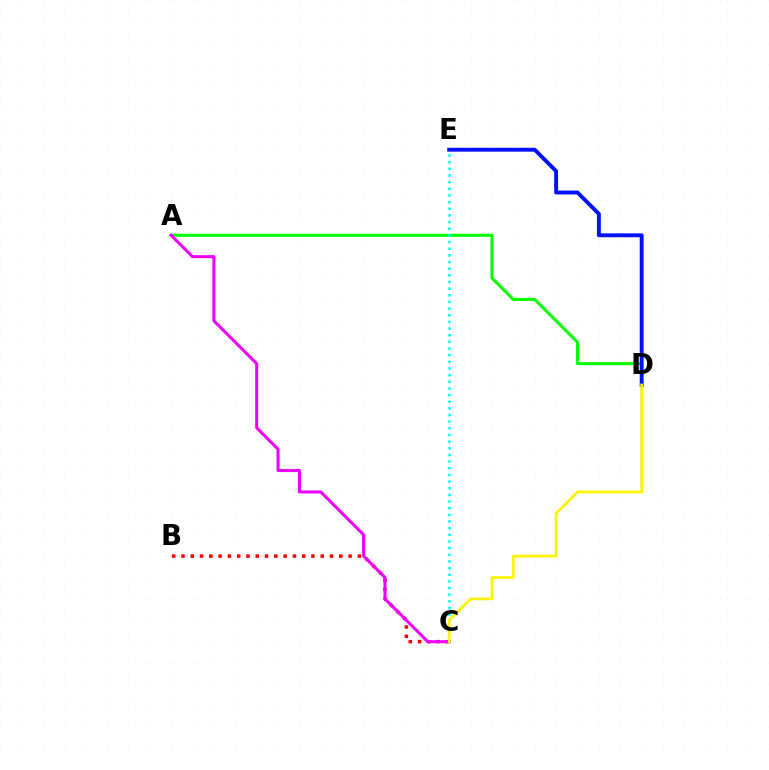{('B', 'C'): [{'color': '#ff0000', 'line_style': 'dotted', 'thickness': 2.52}], ('A', 'D'): [{'color': '#08ff00', 'line_style': 'solid', 'thickness': 2.2}], ('C', 'E'): [{'color': '#00fff6', 'line_style': 'dotted', 'thickness': 1.81}], ('D', 'E'): [{'color': '#0010ff', 'line_style': 'solid', 'thickness': 2.8}], ('A', 'C'): [{'color': '#ee00ff', 'line_style': 'solid', 'thickness': 2.18}], ('C', 'D'): [{'color': '#fcf500', 'line_style': 'solid', 'thickness': 1.99}]}